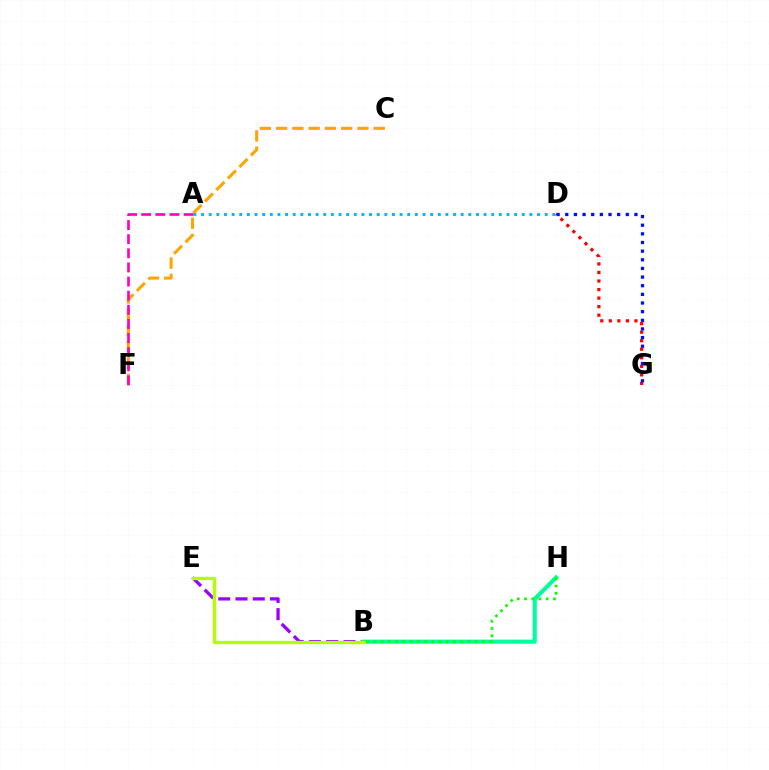{('C', 'F'): [{'color': '#ffa500', 'line_style': 'dashed', 'thickness': 2.21}], ('D', 'G'): [{'color': '#ff0000', 'line_style': 'dotted', 'thickness': 2.32}, {'color': '#0010ff', 'line_style': 'dotted', 'thickness': 2.35}], ('B', 'E'): [{'color': '#9b00ff', 'line_style': 'dashed', 'thickness': 2.35}, {'color': '#b3ff00', 'line_style': 'solid', 'thickness': 2.42}], ('A', 'D'): [{'color': '#00b5ff', 'line_style': 'dotted', 'thickness': 2.07}], ('B', 'H'): [{'color': '#00ff9d', 'line_style': 'solid', 'thickness': 2.96}, {'color': '#08ff00', 'line_style': 'dotted', 'thickness': 1.97}], ('A', 'F'): [{'color': '#ff00bd', 'line_style': 'dashed', 'thickness': 1.92}]}